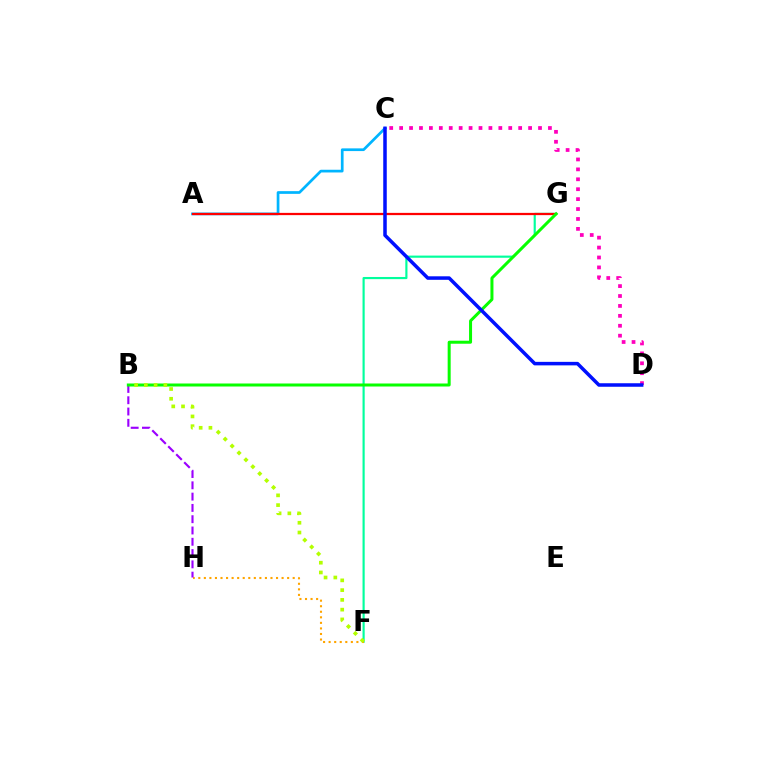{('F', 'G'): [{'color': '#00ff9d', 'line_style': 'solid', 'thickness': 1.56}], ('F', 'H'): [{'color': '#ffa500', 'line_style': 'dotted', 'thickness': 1.51}], ('B', 'H'): [{'color': '#9b00ff', 'line_style': 'dashed', 'thickness': 1.53}], ('A', 'C'): [{'color': '#00b5ff', 'line_style': 'solid', 'thickness': 1.95}], ('A', 'G'): [{'color': '#ff0000', 'line_style': 'solid', 'thickness': 1.62}], ('C', 'D'): [{'color': '#ff00bd', 'line_style': 'dotted', 'thickness': 2.7}, {'color': '#0010ff', 'line_style': 'solid', 'thickness': 2.53}], ('B', 'G'): [{'color': '#08ff00', 'line_style': 'solid', 'thickness': 2.17}], ('B', 'F'): [{'color': '#b3ff00', 'line_style': 'dotted', 'thickness': 2.65}]}